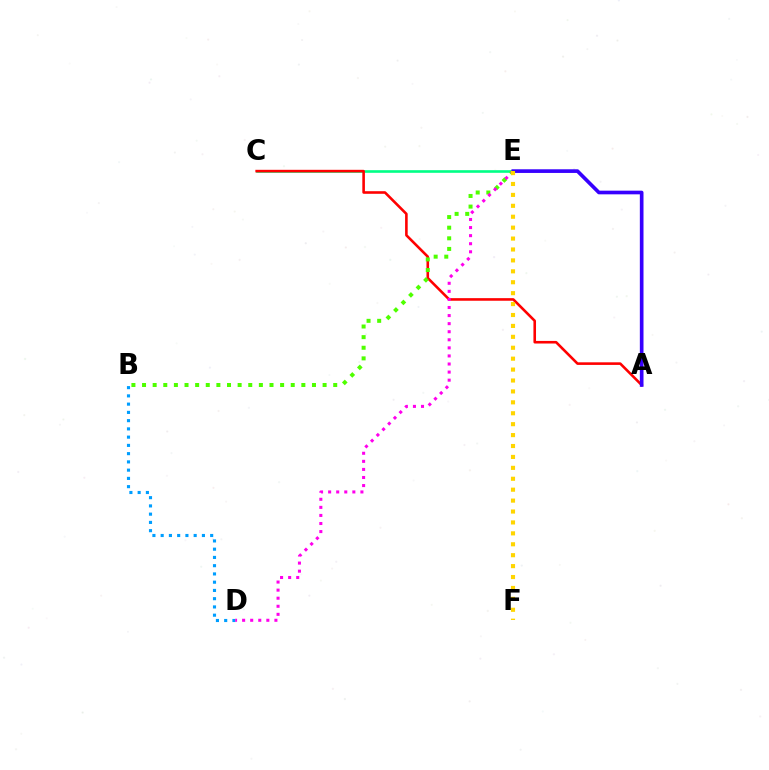{('B', 'D'): [{'color': '#009eff', 'line_style': 'dotted', 'thickness': 2.24}], ('C', 'E'): [{'color': '#00ff86', 'line_style': 'solid', 'thickness': 1.89}], ('A', 'C'): [{'color': '#ff0000', 'line_style': 'solid', 'thickness': 1.87}], ('B', 'E'): [{'color': '#4fff00', 'line_style': 'dotted', 'thickness': 2.89}], ('D', 'E'): [{'color': '#ff00ed', 'line_style': 'dotted', 'thickness': 2.19}], ('A', 'E'): [{'color': '#3700ff', 'line_style': 'solid', 'thickness': 2.64}], ('E', 'F'): [{'color': '#ffd500', 'line_style': 'dotted', 'thickness': 2.97}]}